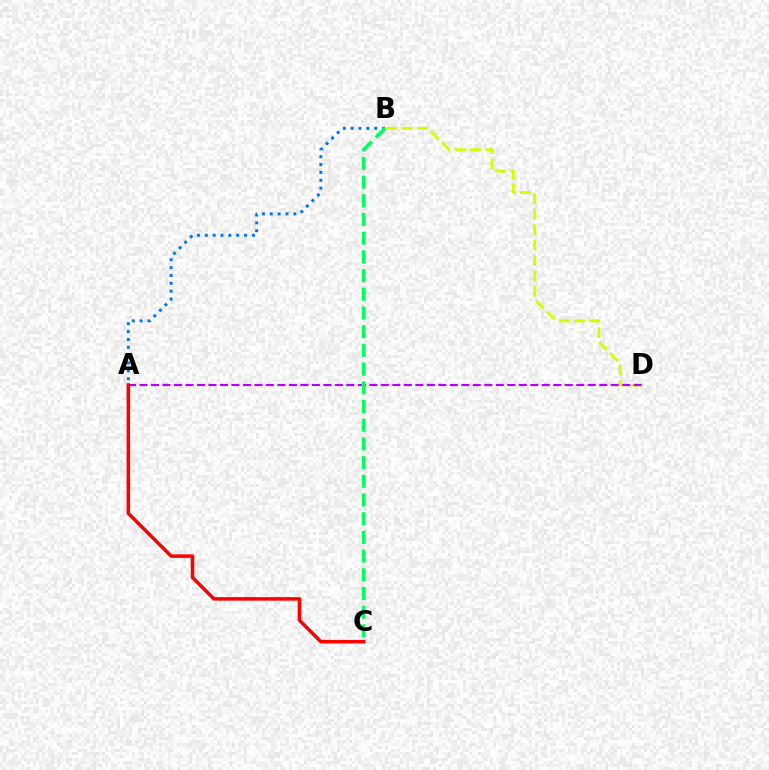{('B', 'D'): [{'color': '#d1ff00', 'line_style': 'dashed', 'thickness': 2.1}], ('A', 'D'): [{'color': '#b900ff', 'line_style': 'dashed', 'thickness': 1.56}], ('A', 'B'): [{'color': '#0074ff', 'line_style': 'dotted', 'thickness': 2.13}], ('A', 'C'): [{'color': '#ff0000', 'line_style': 'solid', 'thickness': 2.54}], ('B', 'C'): [{'color': '#00ff5c', 'line_style': 'dashed', 'thickness': 2.54}]}